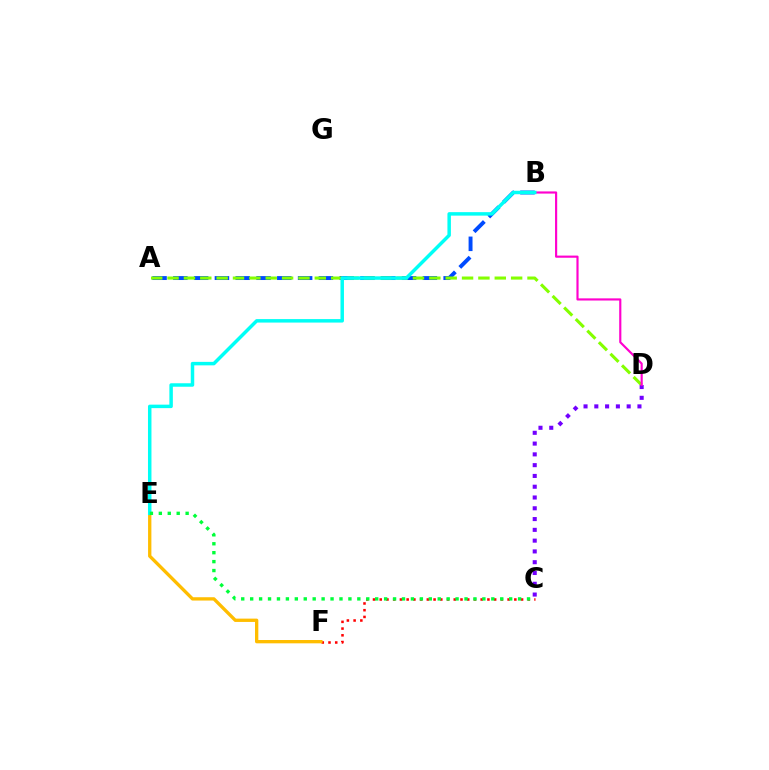{('A', 'B'): [{'color': '#004bff', 'line_style': 'dashed', 'thickness': 2.82}], ('C', 'F'): [{'color': '#ff0000', 'line_style': 'dotted', 'thickness': 1.83}], ('A', 'D'): [{'color': '#84ff00', 'line_style': 'dashed', 'thickness': 2.22}], ('C', 'D'): [{'color': '#7200ff', 'line_style': 'dotted', 'thickness': 2.93}], ('E', 'F'): [{'color': '#ffbd00', 'line_style': 'solid', 'thickness': 2.39}], ('B', 'D'): [{'color': '#ff00cf', 'line_style': 'solid', 'thickness': 1.56}], ('B', 'E'): [{'color': '#00fff6', 'line_style': 'solid', 'thickness': 2.5}], ('C', 'E'): [{'color': '#00ff39', 'line_style': 'dotted', 'thickness': 2.43}]}